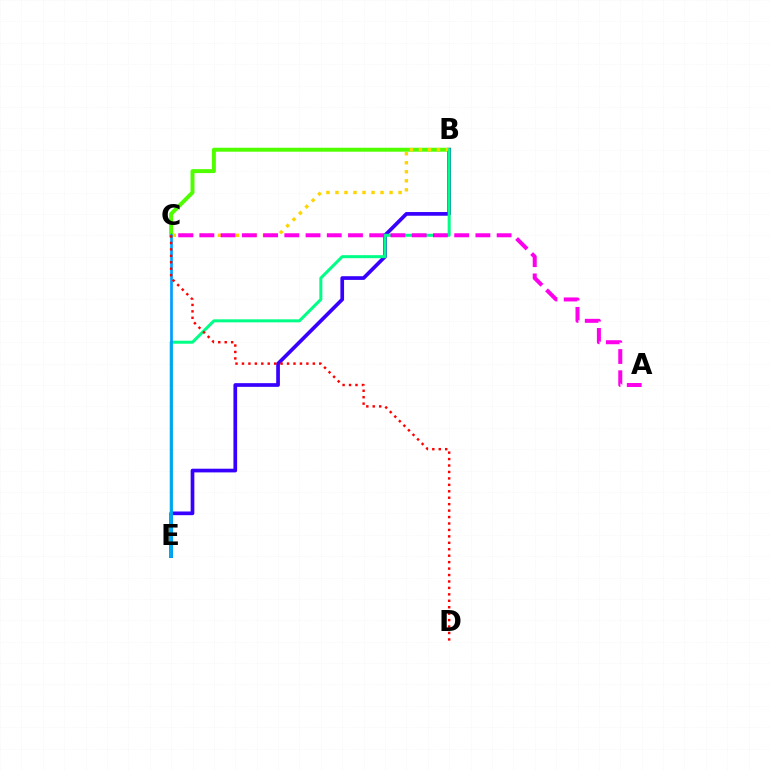{('B', 'C'): [{'color': '#4fff00', 'line_style': 'solid', 'thickness': 2.85}, {'color': '#ffd500', 'line_style': 'dotted', 'thickness': 2.45}], ('B', 'E'): [{'color': '#3700ff', 'line_style': 'solid', 'thickness': 2.66}, {'color': '#00ff86', 'line_style': 'solid', 'thickness': 2.17}], ('C', 'E'): [{'color': '#009eff', 'line_style': 'solid', 'thickness': 1.94}], ('A', 'C'): [{'color': '#ff00ed', 'line_style': 'dashed', 'thickness': 2.88}], ('C', 'D'): [{'color': '#ff0000', 'line_style': 'dotted', 'thickness': 1.75}]}